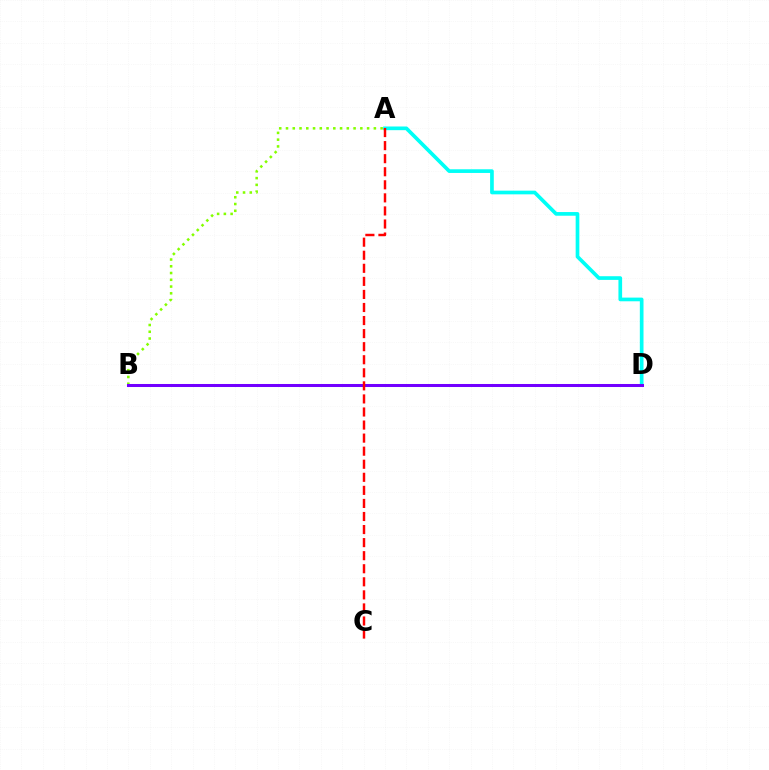{('A', 'D'): [{'color': '#00fff6', 'line_style': 'solid', 'thickness': 2.65}], ('A', 'B'): [{'color': '#84ff00', 'line_style': 'dotted', 'thickness': 1.84}], ('B', 'D'): [{'color': '#7200ff', 'line_style': 'solid', 'thickness': 2.17}], ('A', 'C'): [{'color': '#ff0000', 'line_style': 'dashed', 'thickness': 1.77}]}